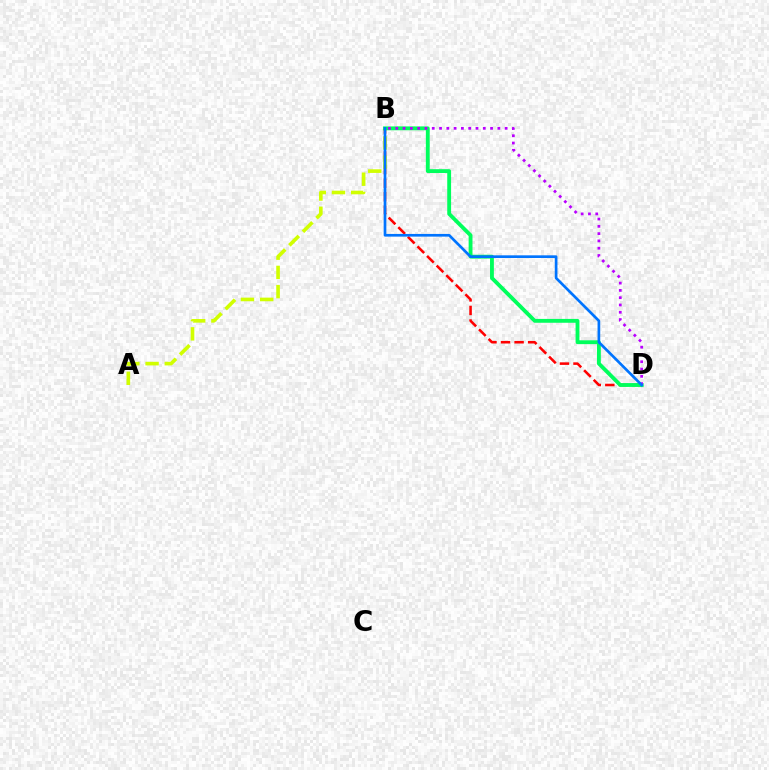{('B', 'D'): [{'color': '#ff0000', 'line_style': 'dashed', 'thickness': 1.84}, {'color': '#00ff5c', 'line_style': 'solid', 'thickness': 2.77}, {'color': '#b900ff', 'line_style': 'dotted', 'thickness': 1.98}, {'color': '#0074ff', 'line_style': 'solid', 'thickness': 1.93}], ('A', 'B'): [{'color': '#d1ff00', 'line_style': 'dashed', 'thickness': 2.61}]}